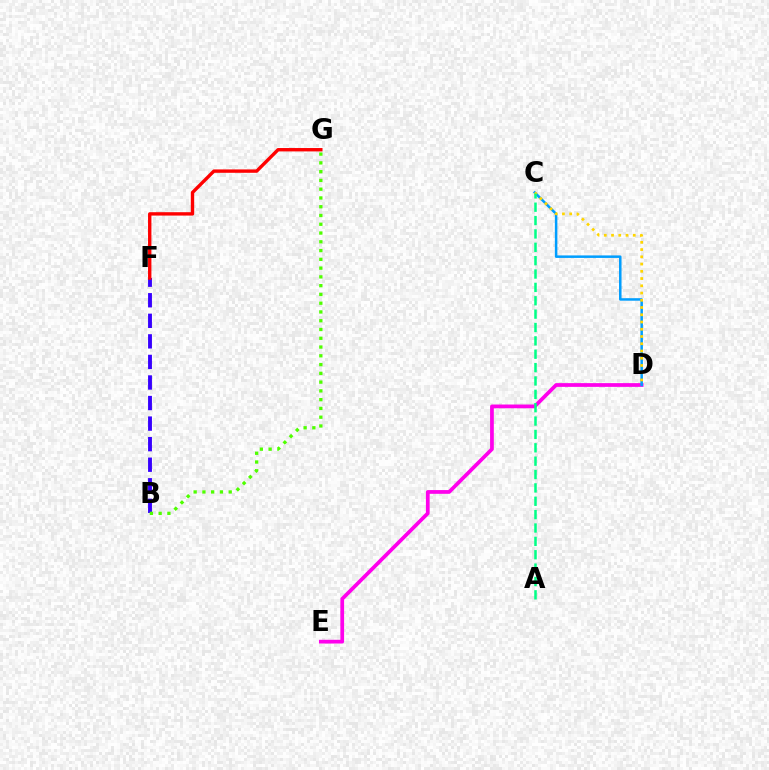{('D', 'E'): [{'color': '#ff00ed', 'line_style': 'solid', 'thickness': 2.69}], ('C', 'D'): [{'color': '#009eff', 'line_style': 'solid', 'thickness': 1.8}, {'color': '#ffd500', 'line_style': 'dotted', 'thickness': 1.97}], ('B', 'F'): [{'color': '#3700ff', 'line_style': 'dashed', 'thickness': 2.79}], ('A', 'C'): [{'color': '#00ff86', 'line_style': 'dashed', 'thickness': 1.82}], ('B', 'G'): [{'color': '#4fff00', 'line_style': 'dotted', 'thickness': 2.38}], ('F', 'G'): [{'color': '#ff0000', 'line_style': 'solid', 'thickness': 2.43}]}